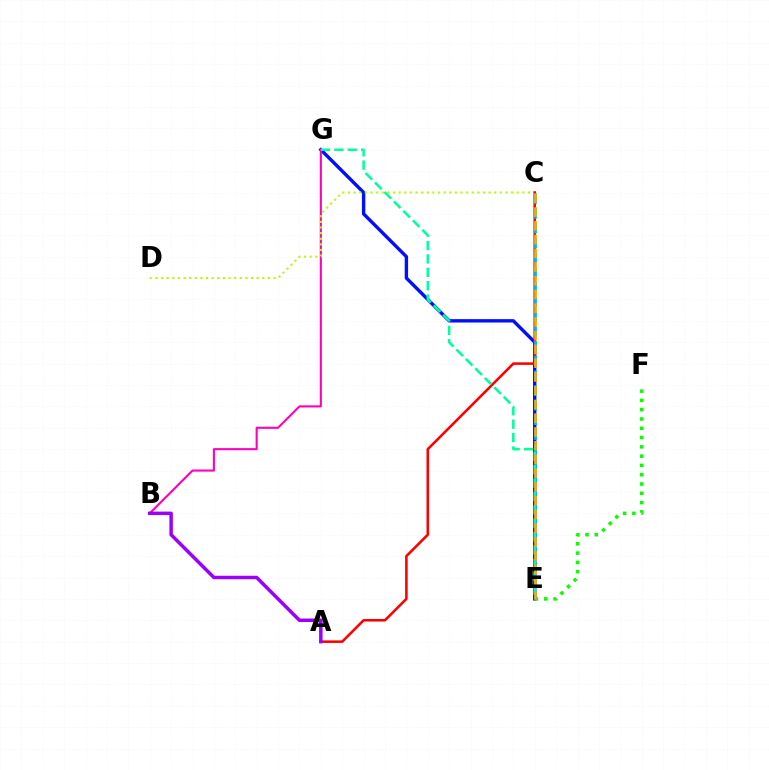{('E', 'G'): [{'color': '#0010ff', 'line_style': 'solid', 'thickness': 2.44}, {'color': '#00ff9d', 'line_style': 'dashed', 'thickness': 1.82}], ('B', 'G'): [{'color': '#ff00bd', 'line_style': 'solid', 'thickness': 1.52}], ('C', 'D'): [{'color': '#b3ff00', 'line_style': 'dotted', 'thickness': 1.53}], ('E', 'F'): [{'color': '#08ff00', 'line_style': 'dotted', 'thickness': 2.52}], ('A', 'C'): [{'color': '#ff0000', 'line_style': 'solid', 'thickness': 1.84}], ('C', 'E'): [{'color': '#00b5ff', 'line_style': 'dashed', 'thickness': 2.0}, {'color': '#ffa500', 'line_style': 'dashed', 'thickness': 1.87}], ('A', 'B'): [{'color': '#9b00ff', 'line_style': 'solid', 'thickness': 2.51}]}